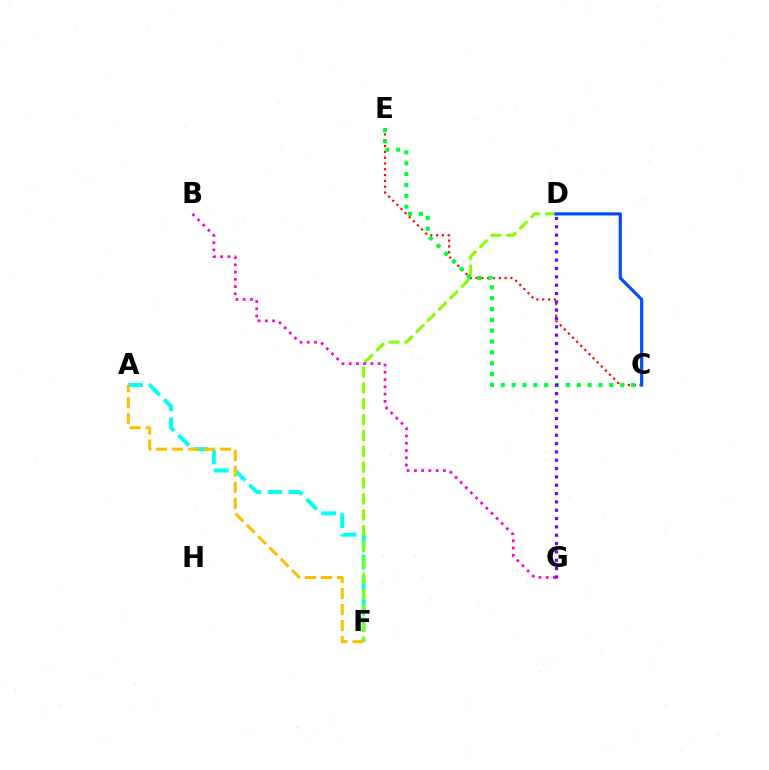{('A', 'F'): [{'color': '#00fff6', 'line_style': 'dashed', 'thickness': 2.84}, {'color': '#ffbd00', 'line_style': 'dashed', 'thickness': 2.17}], ('D', 'F'): [{'color': '#84ff00', 'line_style': 'dashed', 'thickness': 2.16}], ('C', 'E'): [{'color': '#ff0000', 'line_style': 'dotted', 'thickness': 1.58}, {'color': '#00ff39', 'line_style': 'dotted', 'thickness': 2.95}], ('C', 'D'): [{'color': '#004bff', 'line_style': 'solid', 'thickness': 2.27}], ('D', 'G'): [{'color': '#7200ff', 'line_style': 'dotted', 'thickness': 2.26}], ('B', 'G'): [{'color': '#ff00cf', 'line_style': 'dotted', 'thickness': 1.97}]}